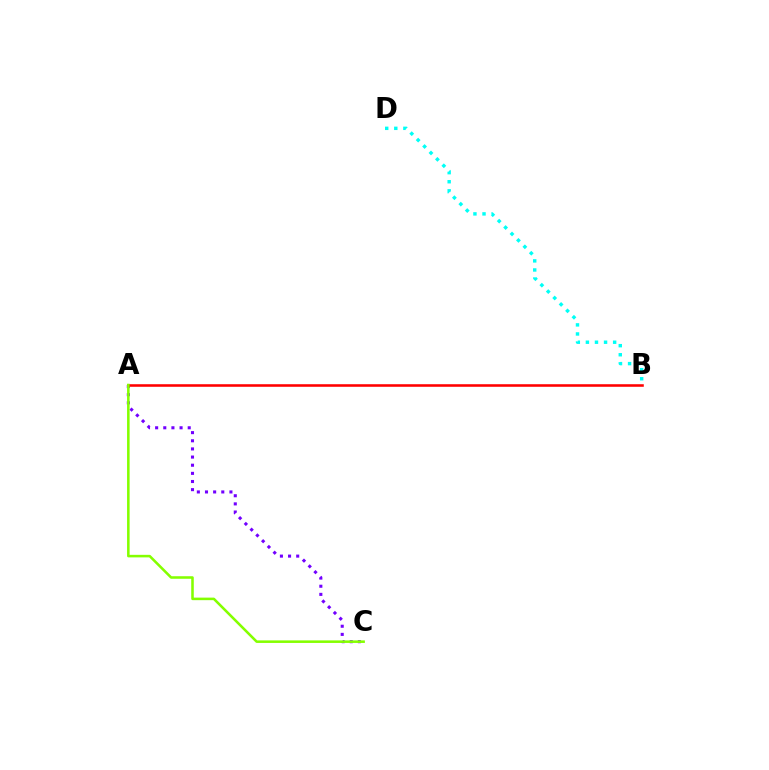{('A', 'C'): [{'color': '#7200ff', 'line_style': 'dotted', 'thickness': 2.21}, {'color': '#84ff00', 'line_style': 'solid', 'thickness': 1.84}], ('A', 'B'): [{'color': '#ff0000', 'line_style': 'solid', 'thickness': 1.85}], ('B', 'D'): [{'color': '#00fff6', 'line_style': 'dotted', 'thickness': 2.47}]}